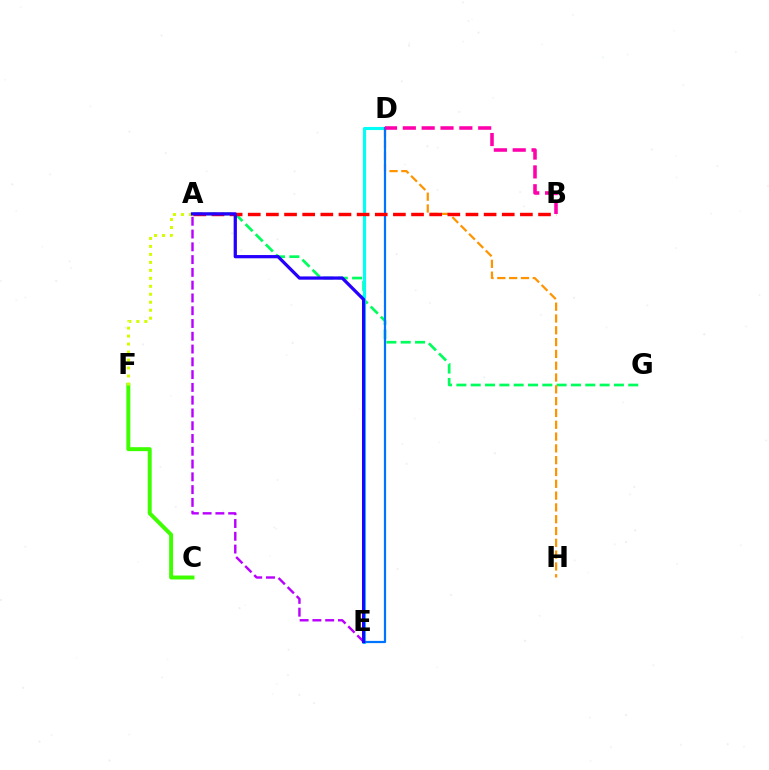{('C', 'F'): [{'color': '#3dff00', 'line_style': 'solid', 'thickness': 2.84}], ('A', 'G'): [{'color': '#00ff5c', 'line_style': 'dashed', 'thickness': 1.95}], ('D', 'E'): [{'color': '#00fff6', 'line_style': 'solid', 'thickness': 2.24}, {'color': '#0074ff', 'line_style': 'solid', 'thickness': 1.61}], ('D', 'H'): [{'color': '#ff9400', 'line_style': 'dashed', 'thickness': 1.6}], ('A', 'F'): [{'color': '#d1ff00', 'line_style': 'dotted', 'thickness': 2.17}], ('A', 'B'): [{'color': '#ff0000', 'line_style': 'dashed', 'thickness': 2.46}], ('A', 'E'): [{'color': '#b900ff', 'line_style': 'dashed', 'thickness': 1.74}, {'color': '#2500ff', 'line_style': 'solid', 'thickness': 2.34}], ('B', 'D'): [{'color': '#ff00ac', 'line_style': 'dashed', 'thickness': 2.56}]}